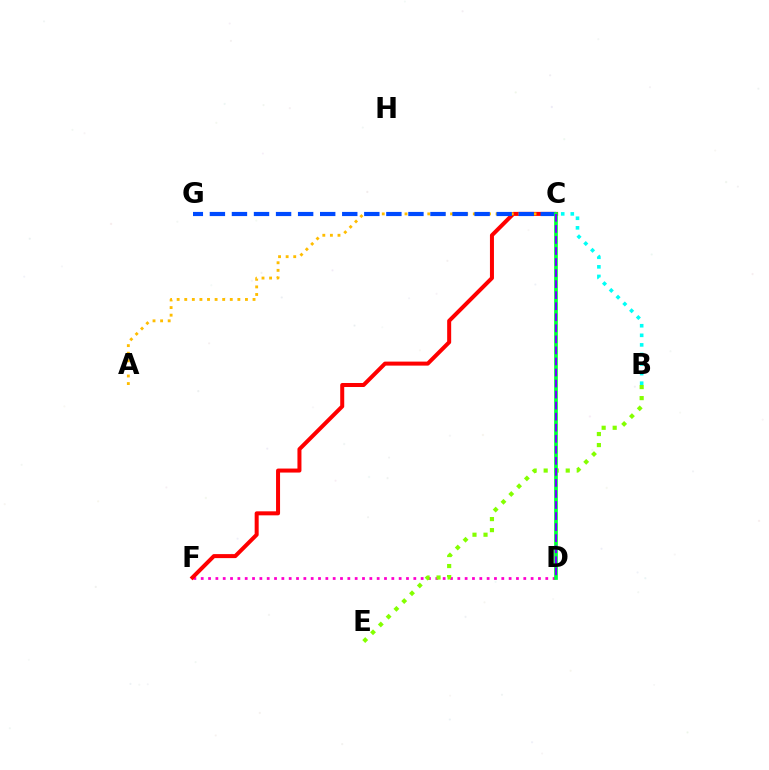{('D', 'F'): [{'color': '#ff00cf', 'line_style': 'dotted', 'thickness': 1.99}], ('C', 'F'): [{'color': '#ff0000', 'line_style': 'solid', 'thickness': 2.89}], ('B', 'E'): [{'color': '#84ff00', 'line_style': 'dotted', 'thickness': 3.0}], ('B', 'C'): [{'color': '#00fff6', 'line_style': 'dotted', 'thickness': 2.6}], ('A', 'C'): [{'color': '#ffbd00', 'line_style': 'dotted', 'thickness': 2.06}], ('C', 'G'): [{'color': '#004bff', 'line_style': 'dashed', 'thickness': 3.0}], ('C', 'D'): [{'color': '#00ff39', 'line_style': 'solid', 'thickness': 2.67}, {'color': '#7200ff', 'line_style': 'dashed', 'thickness': 1.5}]}